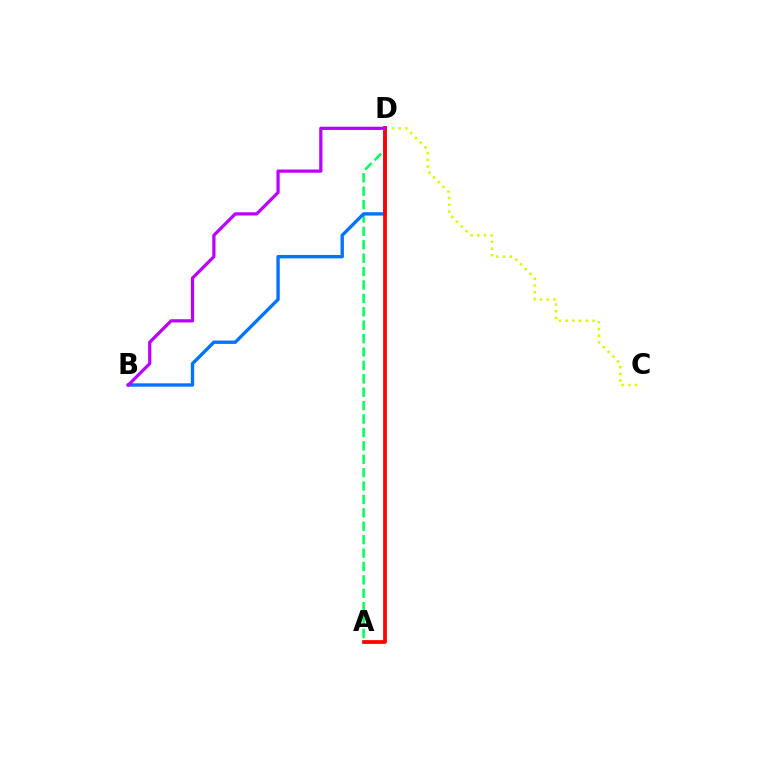{('A', 'D'): [{'color': '#00ff5c', 'line_style': 'dashed', 'thickness': 1.82}, {'color': '#ff0000', 'line_style': 'solid', 'thickness': 2.69}], ('B', 'D'): [{'color': '#0074ff', 'line_style': 'solid', 'thickness': 2.43}, {'color': '#b900ff', 'line_style': 'solid', 'thickness': 2.32}], ('C', 'D'): [{'color': '#d1ff00', 'line_style': 'dotted', 'thickness': 1.83}]}